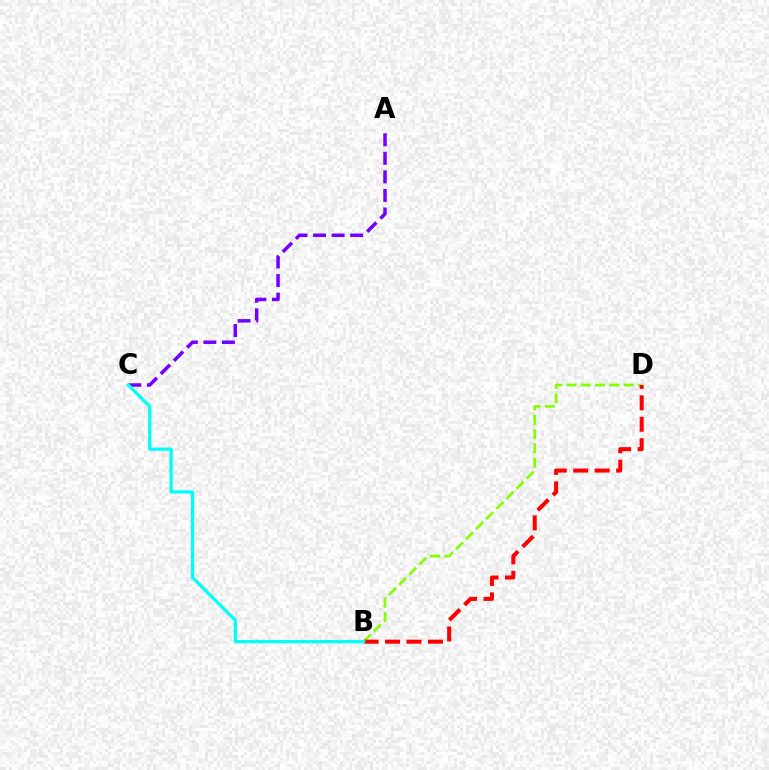{('B', 'D'): [{'color': '#84ff00', 'line_style': 'dashed', 'thickness': 1.94}, {'color': '#ff0000', 'line_style': 'dashed', 'thickness': 2.91}], ('A', 'C'): [{'color': '#7200ff', 'line_style': 'dashed', 'thickness': 2.52}], ('B', 'C'): [{'color': '#00fff6', 'line_style': 'solid', 'thickness': 2.34}]}